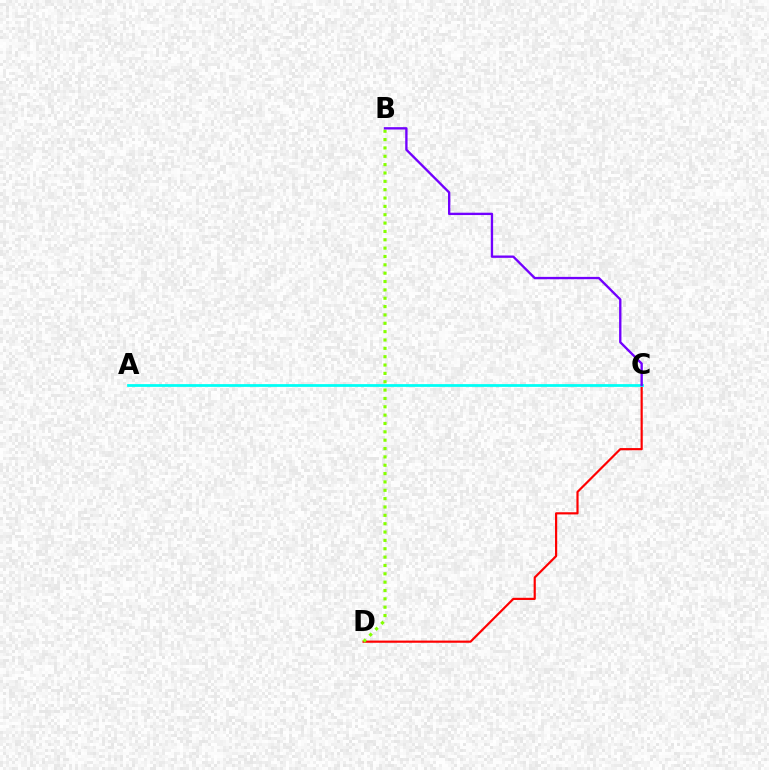{('C', 'D'): [{'color': '#ff0000', 'line_style': 'solid', 'thickness': 1.57}], ('B', 'D'): [{'color': '#84ff00', 'line_style': 'dotted', 'thickness': 2.27}], ('A', 'C'): [{'color': '#00fff6', 'line_style': 'solid', 'thickness': 1.98}], ('B', 'C'): [{'color': '#7200ff', 'line_style': 'solid', 'thickness': 1.69}]}